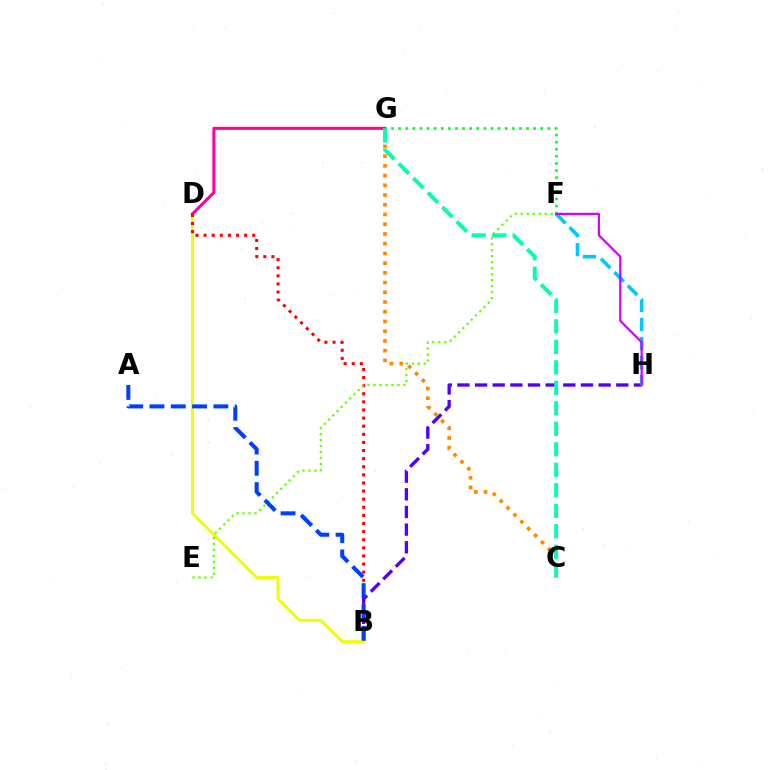{('B', 'H'): [{'color': '#4f00ff', 'line_style': 'dashed', 'thickness': 2.4}], ('F', 'H'): [{'color': '#00c7ff', 'line_style': 'dashed', 'thickness': 2.58}, {'color': '#d600ff', 'line_style': 'solid', 'thickness': 1.6}], ('B', 'D'): [{'color': '#eeff00', 'line_style': 'solid', 'thickness': 2.13}, {'color': '#ff0000', 'line_style': 'dotted', 'thickness': 2.2}], ('D', 'G'): [{'color': '#ff00a0', 'line_style': 'solid', 'thickness': 2.18}], ('E', 'F'): [{'color': '#66ff00', 'line_style': 'dotted', 'thickness': 1.62}], ('C', 'G'): [{'color': '#ff8800', 'line_style': 'dotted', 'thickness': 2.64}, {'color': '#00ffaf', 'line_style': 'dashed', 'thickness': 2.78}], ('F', 'G'): [{'color': '#00ff27', 'line_style': 'dotted', 'thickness': 1.93}], ('A', 'B'): [{'color': '#003fff', 'line_style': 'dashed', 'thickness': 2.89}]}